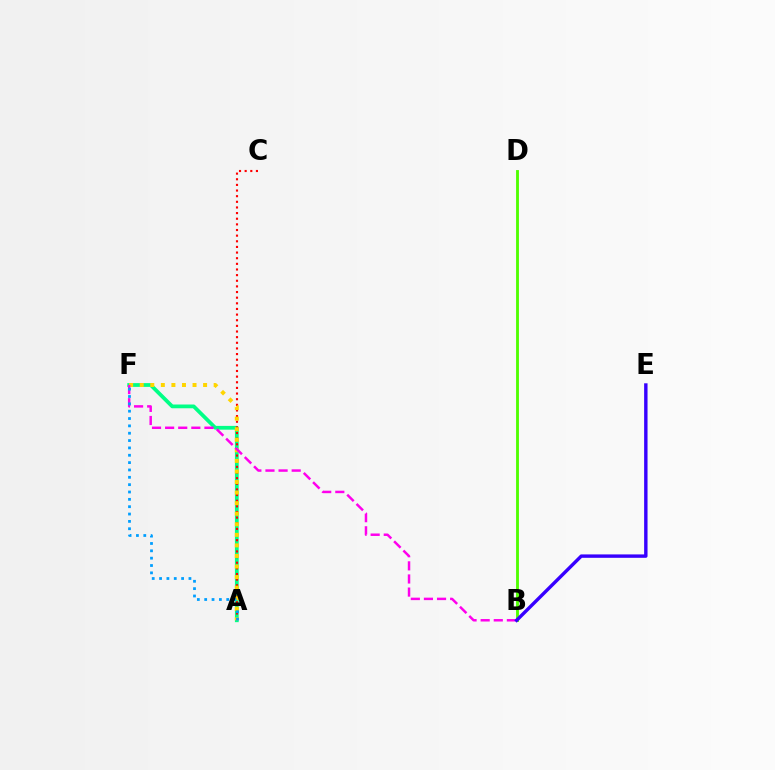{('B', 'D'): [{'color': '#4fff00', 'line_style': 'solid', 'thickness': 2.05}], ('A', 'F'): [{'color': '#00ff86', 'line_style': 'solid', 'thickness': 2.71}, {'color': '#ffd500', 'line_style': 'dotted', 'thickness': 2.87}, {'color': '#009eff', 'line_style': 'dotted', 'thickness': 2.0}], ('A', 'C'): [{'color': '#ff0000', 'line_style': 'dotted', 'thickness': 1.53}], ('B', 'F'): [{'color': '#ff00ed', 'line_style': 'dashed', 'thickness': 1.78}], ('B', 'E'): [{'color': '#3700ff', 'line_style': 'solid', 'thickness': 2.45}]}